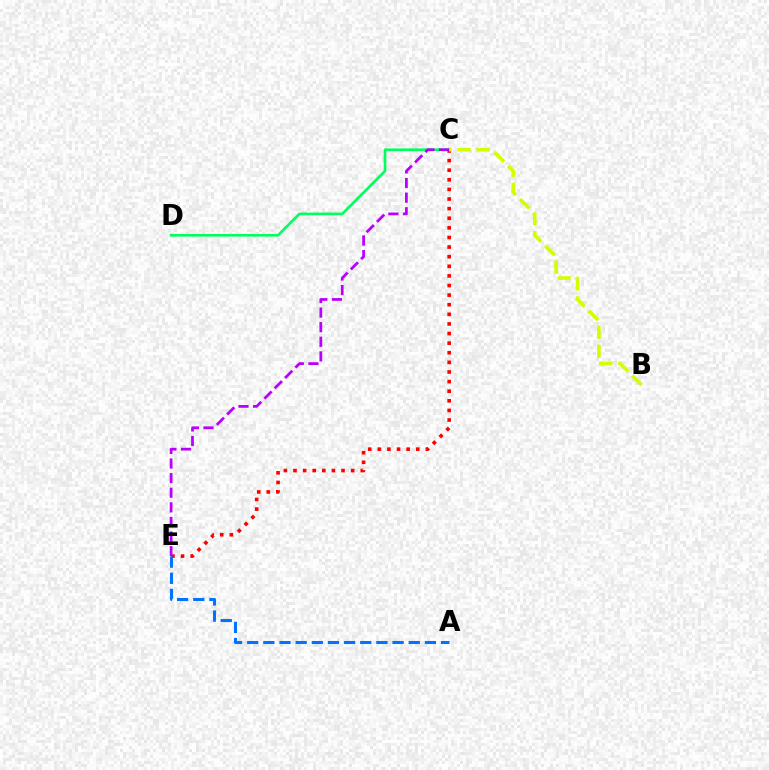{('C', 'E'): [{'color': '#ff0000', 'line_style': 'dotted', 'thickness': 2.61}, {'color': '#b900ff', 'line_style': 'dashed', 'thickness': 1.99}], ('C', 'D'): [{'color': '#00ff5c', 'line_style': 'solid', 'thickness': 1.9}], ('B', 'C'): [{'color': '#d1ff00', 'line_style': 'dashed', 'thickness': 2.59}], ('A', 'E'): [{'color': '#0074ff', 'line_style': 'dashed', 'thickness': 2.19}]}